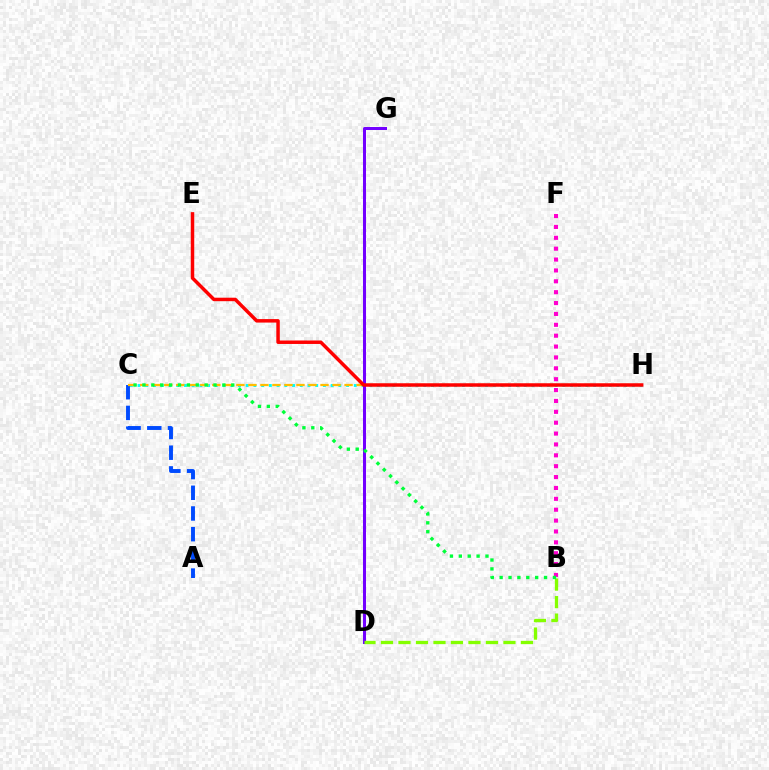{('C', 'H'): [{'color': '#00fff6', 'line_style': 'dotted', 'thickness': 2.1}, {'color': '#ffbd00', 'line_style': 'dashed', 'thickness': 1.63}], ('A', 'C'): [{'color': '#004bff', 'line_style': 'dashed', 'thickness': 2.81}], ('D', 'G'): [{'color': '#7200ff', 'line_style': 'solid', 'thickness': 2.17}], ('B', 'F'): [{'color': '#ff00cf', 'line_style': 'dotted', 'thickness': 2.95}], ('B', 'D'): [{'color': '#84ff00', 'line_style': 'dashed', 'thickness': 2.38}], ('E', 'H'): [{'color': '#ff0000', 'line_style': 'solid', 'thickness': 2.5}], ('B', 'C'): [{'color': '#00ff39', 'line_style': 'dotted', 'thickness': 2.41}]}